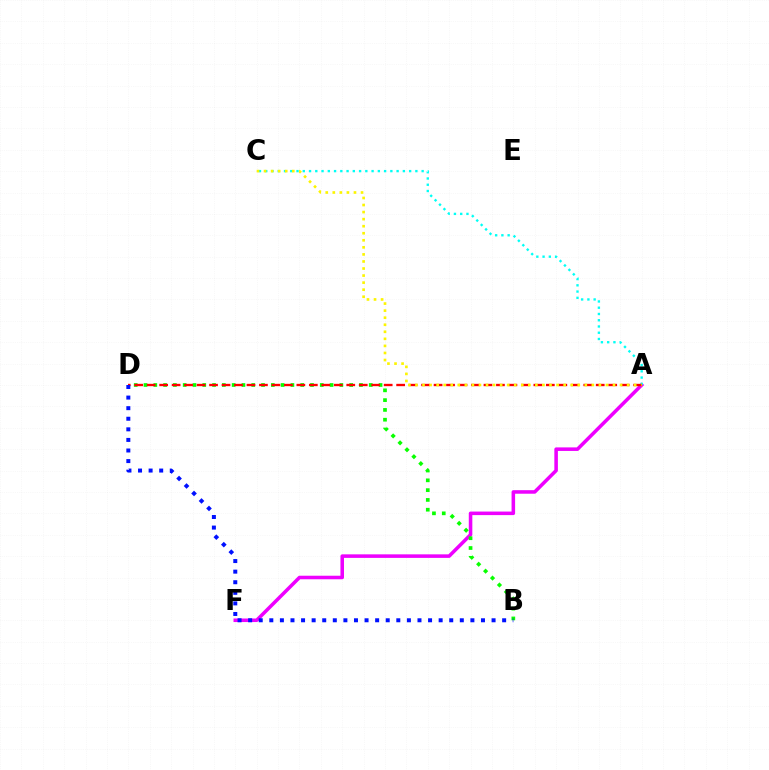{('A', 'F'): [{'color': '#ee00ff', 'line_style': 'solid', 'thickness': 2.55}], ('A', 'C'): [{'color': '#00fff6', 'line_style': 'dotted', 'thickness': 1.7}, {'color': '#fcf500', 'line_style': 'dotted', 'thickness': 1.92}], ('B', 'D'): [{'color': '#08ff00', 'line_style': 'dotted', 'thickness': 2.66}, {'color': '#0010ff', 'line_style': 'dotted', 'thickness': 2.88}], ('A', 'D'): [{'color': '#ff0000', 'line_style': 'dashed', 'thickness': 1.69}]}